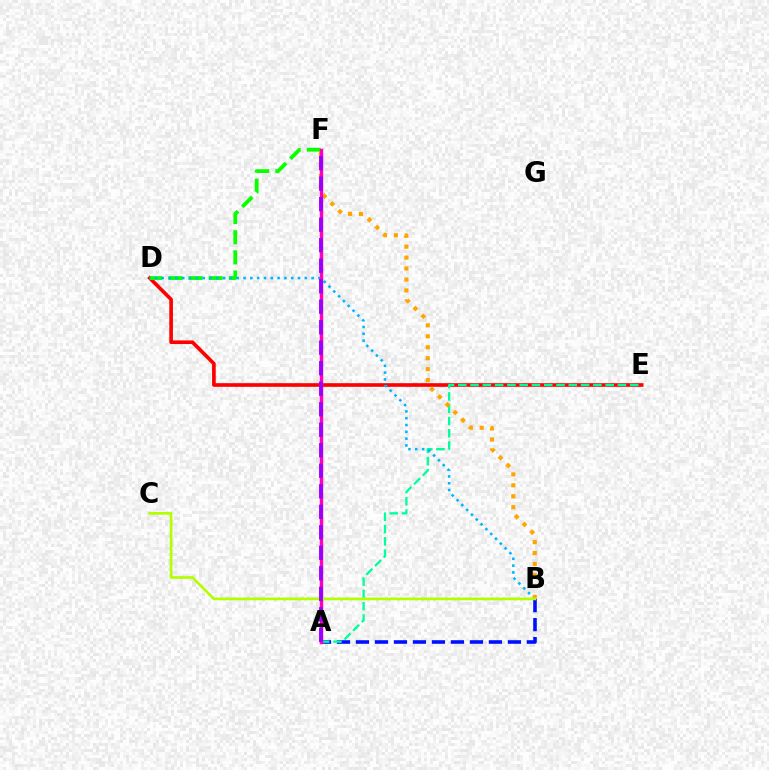{('A', 'B'): [{'color': '#0010ff', 'line_style': 'dashed', 'thickness': 2.58}], ('D', 'E'): [{'color': '#ff0000', 'line_style': 'solid', 'thickness': 2.62}], ('A', 'E'): [{'color': '#00ff9d', 'line_style': 'dashed', 'thickness': 1.67}], ('D', 'F'): [{'color': '#08ff00', 'line_style': 'dashed', 'thickness': 2.74}], ('B', 'D'): [{'color': '#00b5ff', 'line_style': 'dotted', 'thickness': 1.85}], ('B', 'F'): [{'color': '#ffa500', 'line_style': 'dotted', 'thickness': 2.97}], ('A', 'F'): [{'color': '#ff00bd', 'line_style': 'solid', 'thickness': 2.48}, {'color': '#9b00ff', 'line_style': 'dashed', 'thickness': 2.79}], ('B', 'C'): [{'color': '#b3ff00', 'line_style': 'solid', 'thickness': 1.95}]}